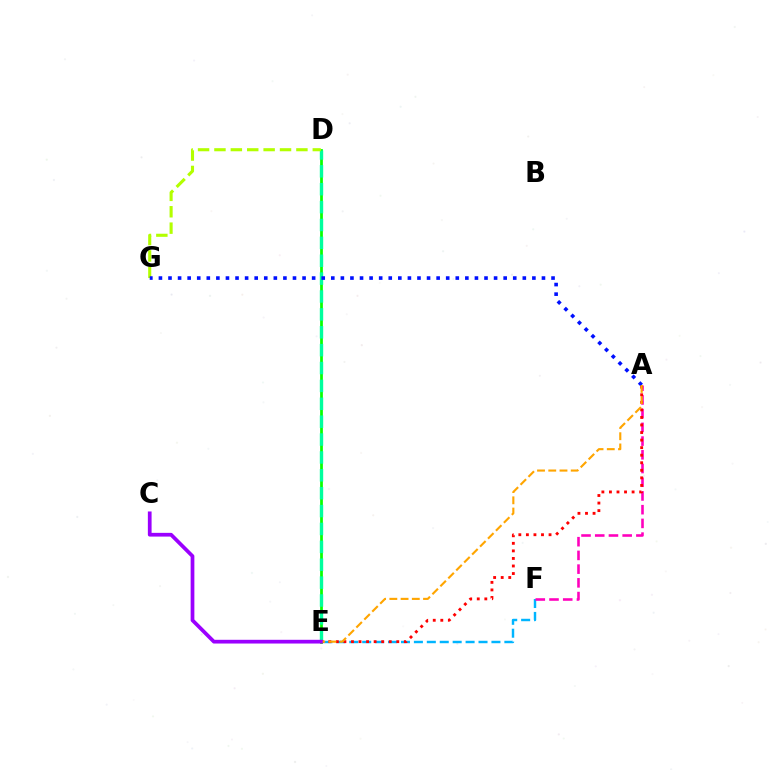{('E', 'F'): [{'color': '#00b5ff', 'line_style': 'dashed', 'thickness': 1.76}], ('D', 'E'): [{'color': '#08ff00', 'line_style': 'solid', 'thickness': 1.98}, {'color': '#00ff9d', 'line_style': 'dashed', 'thickness': 2.43}], ('D', 'G'): [{'color': '#b3ff00', 'line_style': 'dashed', 'thickness': 2.23}], ('A', 'F'): [{'color': '#ff00bd', 'line_style': 'dashed', 'thickness': 1.86}], ('A', 'G'): [{'color': '#0010ff', 'line_style': 'dotted', 'thickness': 2.6}], ('A', 'E'): [{'color': '#ff0000', 'line_style': 'dotted', 'thickness': 2.05}, {'color': '#ffa500', 'line_style': 'dashed', 'thickness': 1.53}], ('C', 'E'): [{'color': '#9b00ff', 'line_style': 'solid', 'thickness': 2.69}]}